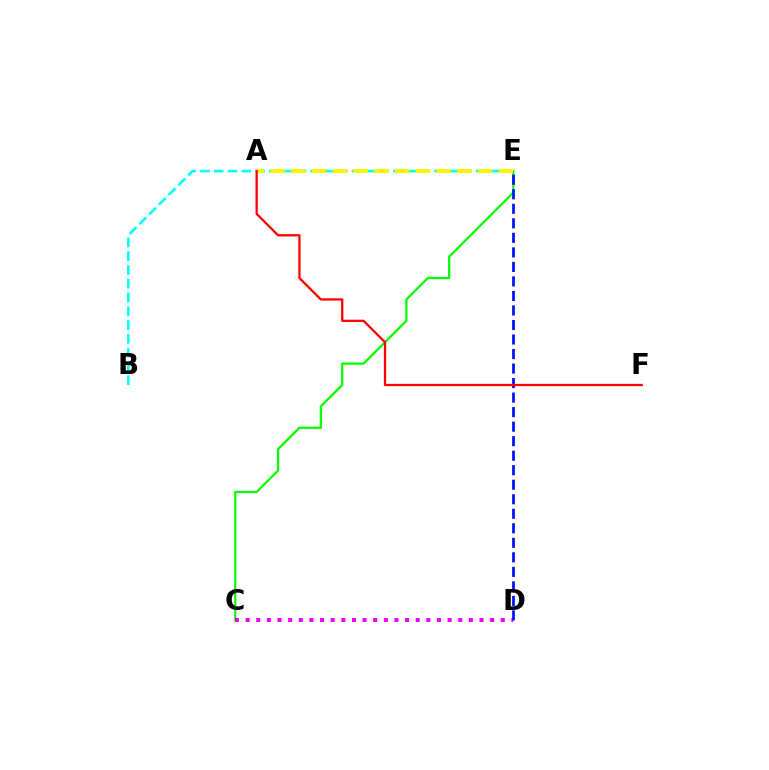{('C', 'E'): [{'color': '#08ff00', 'line_style': 'solid', 'thickness': 1.63}], ('C', 'D'): [{'color': '#ee00ff', 'line_style': 'dotted', 'thickness': 2.89}], ('D', 'E'): [{'color': '#0010ff', 'line_style': 'dashed', 'thickness': 1.97}], ('B', 'E'): [{'color': '#00fff6', 'line_style': 'dashed', 'thickness': 1.87}], ('A', 'E'): [{'color': '#fcf500', 'line_style': 'dashed', 'thickness': 2.82}], ('A', 'F'): [{'color': '#ff0000', 'line_style': 'solid', 'thickness': 1.64}]}